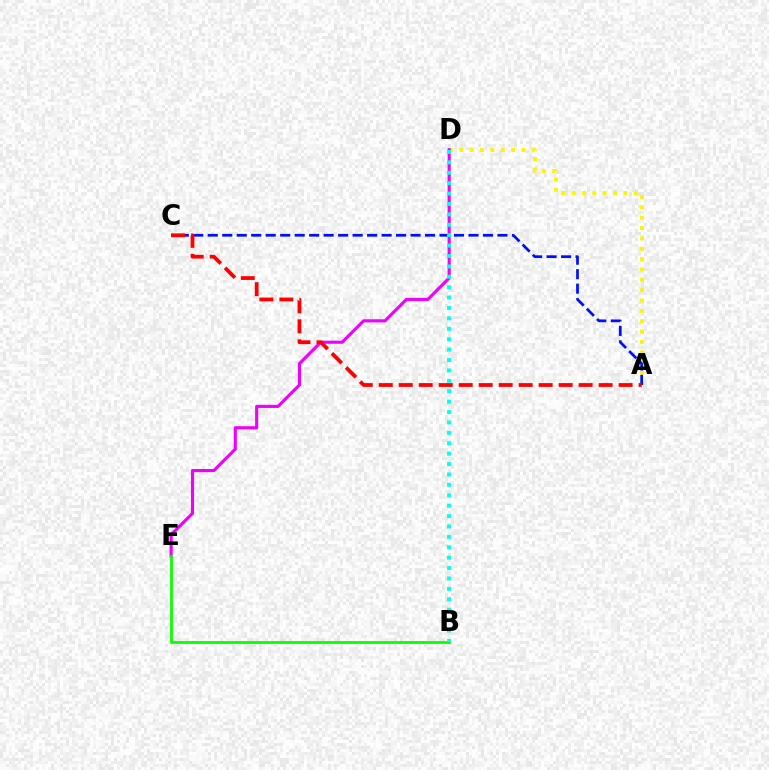{('A', 'D'): [{'color': '#fcf500', 'line_style': 'dotted', 'thickness': 2.81}], ('D', 'E'): [{'color': '#ee00ff', 'line_style': 'solid', 'thickness': 2.25}], ('A', 'C'): [{'color': '#0010ff', 'line_style': 'dashed', 'thickness': 1.97}, {'color': '#ff0000', 'line_style': 'dashed', 'thickness': 2.72}], ('B', 'E'): [{'color': '#08ff00', 'line_style': 'solid', 'thickness': 1.99}], ('B', 'D'): [{'color': '#00fff6', 'line_style': 'dotted', 'thickness': 2.83}]}